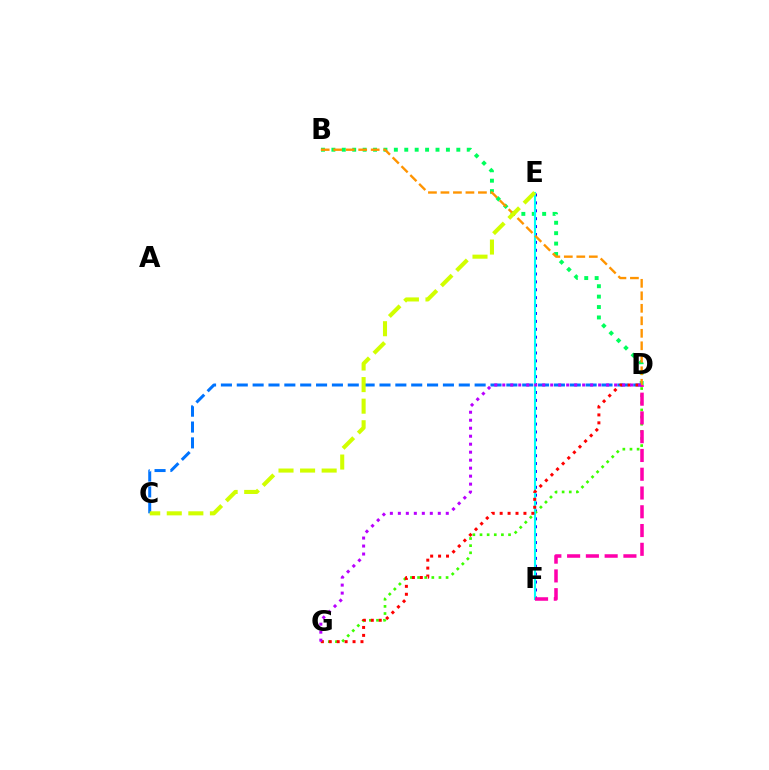{('B', 'D'): [{'color': '#00ff5c', 'line_style': 'dotted', 'thickness': 2.83}, {'color': '#ff9400', 'line_style': 'dashed', 'thickness': 1.7}], ('E', 'F'): [{'color': '#2500ff', 'line_style': 'dotted', 'thickness': 2.15}, {'color': '#00fff6', 'line_style': 'solid', 'thickness': 1.52}], ('D', 'G'): [{'color': '#3dff00', 'line_style': 'dotted', 'thickness': 1.94}, {'color': '#ff0000', 'line_style': 'dotted', 'thickness': 2.15}, {'color': '#b900ff', 'line_style': 'dotted', 'thickness': 2.17}], ('C', 'D'): [{'color': '#0074ff', 'line_style': 'dashed', 'thickness': 2.15}], ('D', 'F'): [{'color': '#ff00ac', 'line_style': 'dashed', 'thickness': 2.55}], ('C', 'E'): [{'color': '#d1ff00', 'line_style': 'dashed', 'thickness': 2.93}]}